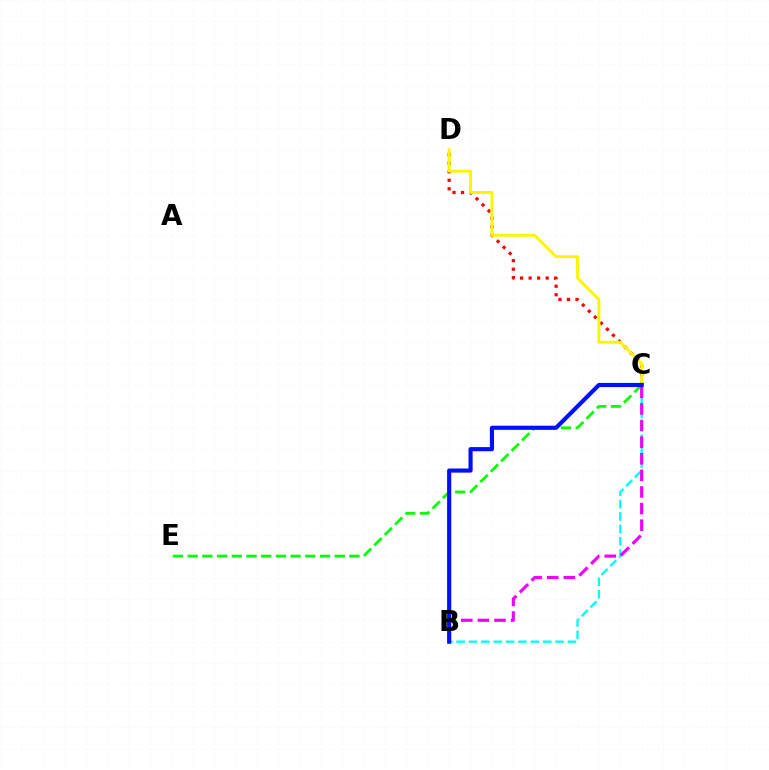{('B', 'C'): [{'color': '#00fff6', 'line_style': 'dashed', 'thickness': 1.68}, {'color': '#ee00ff', 'line_style': 'dashed', 'thickness': 2.26}, {'color': '#0010ff', 'line_style': 'solid', 'thickness': 2.98}], ('C', 'E'): [{'color': '#08ff00', 'line_style': 'dashed', 'thickness': 2.0}], ('C', 'D'): [{'color': '#ff0000', 'line_style': 'dotted', 'thickness': 2.32}, {'color': '#fcf500', 'line_style': 'solid', 'thickness': 2.11}]}